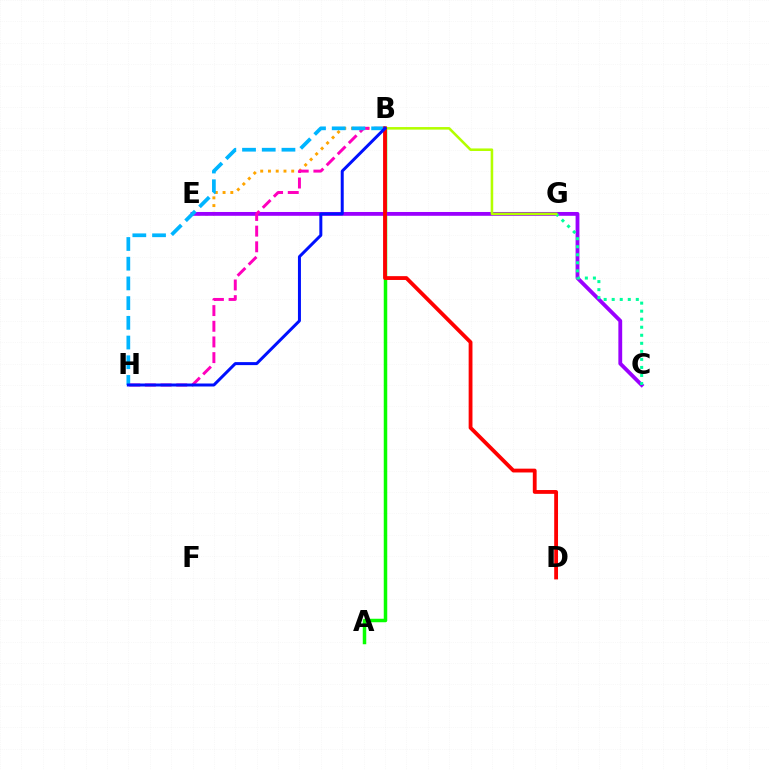{('A', 'B'): [{'color': '#08ff00', 'line_style': 'solid', 'thickness': 2.52}], ('B', 'E'): [{'color': '#ffa500', 'line_style': 'dotted', 'thickness': 2.11}], ('C', 'E'): [{'color': '#9b00ff', 'line_style': 'solid', 'thickness': 2.75}], ('B', 'H'): [{'color': '#ff00bd', 'line_style': 'dashed', 'thickness': 2.13}, {'color': '#00b5ff', 'line_style': 'dashed', 'thickness': 2.68}, {'color': '#0010ff', 'line_style': 'solid', 'thickness': 2.15}], ('C', 'G'): [{'color': '#00ff9d', 'line_style': 'dotted', 'thickness': 2.18}], ('B', 'G'): [{'color': '#b3ff00', 'line_style': 'solid', 'thickness': 1.85}], ('B', 'D'): [{'color': '#ff0000', 'line_style': 'solid', 'thickness': 2.75}]}